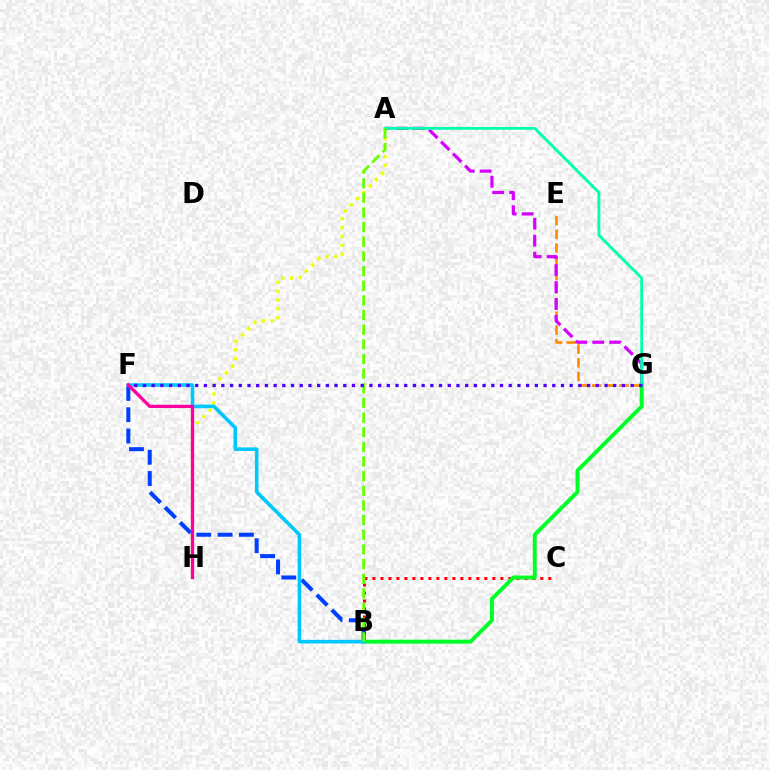{('E', 'G'): [{'color': '#ff8800', 'line_style': 'dashed', 'thickness': 1.86}], ('A', 'H'): [{'color': '#eeff00', 'line_style': 'dotted', 'thickness': 2.41}], ('A', 'G'): [{'color': '#d600ff', 'line_style': 'dashed', 'thickness': 2.3}, {'color': '#00ffaf', 'line_style': 'solid', 'thickness': 2.02}], ('B', 'C'): [{'color': '#ff0000', 'line_style': 'dotted', 'thickness': 2.17}], ('B', 'F'): [{'color': '#003fff', 'line_style': 'dashed', 'thickness': 2.89}, {'color': '#00c7ff', 'line_style': 'solid', 'thickness': 2.59}], ('B', 'G'): [{'color': '#00ff27', 'line_style': 'solid', 'thickness': 2.83}], ('A', 'B'): [{'color': '#66ff00', 'line_style': 'dashed', 'thickness': 1.99}], ('F', 'G'): [{'color': '#4f00ff', 'line_style': 'dotted', 'thickness': 2.37}], ('F', 'H'): [{'color': '#ff00a0', 'line_style': 'solid', 'thickness': 2.37}]}